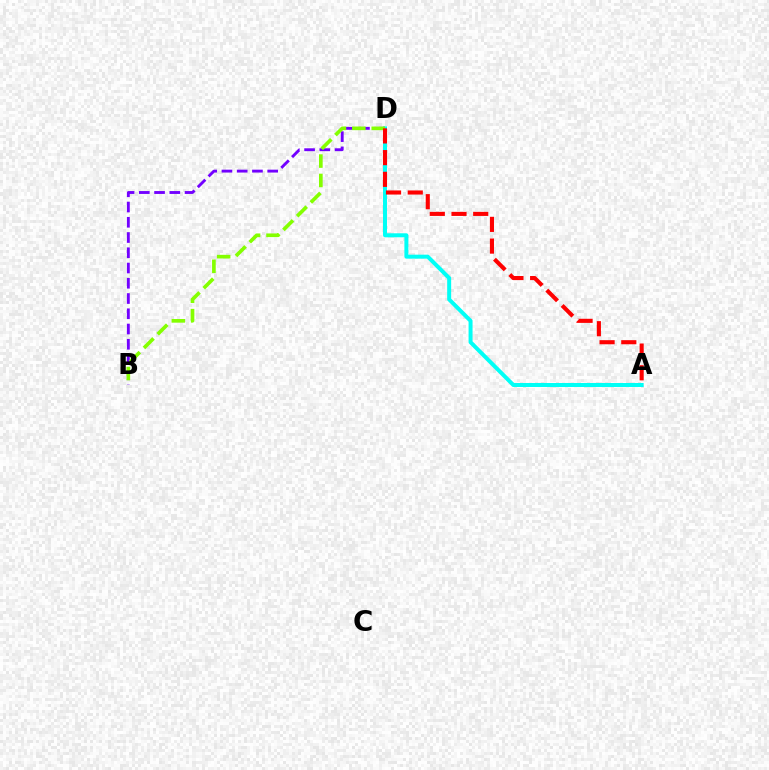{('A', 'D'): [{'color': '#00fff6', 'line_style': 'solid', 'thickness': 2.87}, {'color': '#ff0000', 'line_style': 'dashed', 'thickness': 2.95}], ('B', 'D'): [{'color': '#7200ff', 'line_style': 'dashed', 'thickness': 2.07}, {'color': '#84ff00', 'line_style': 'dashed', 'thickness': 2.64}]}